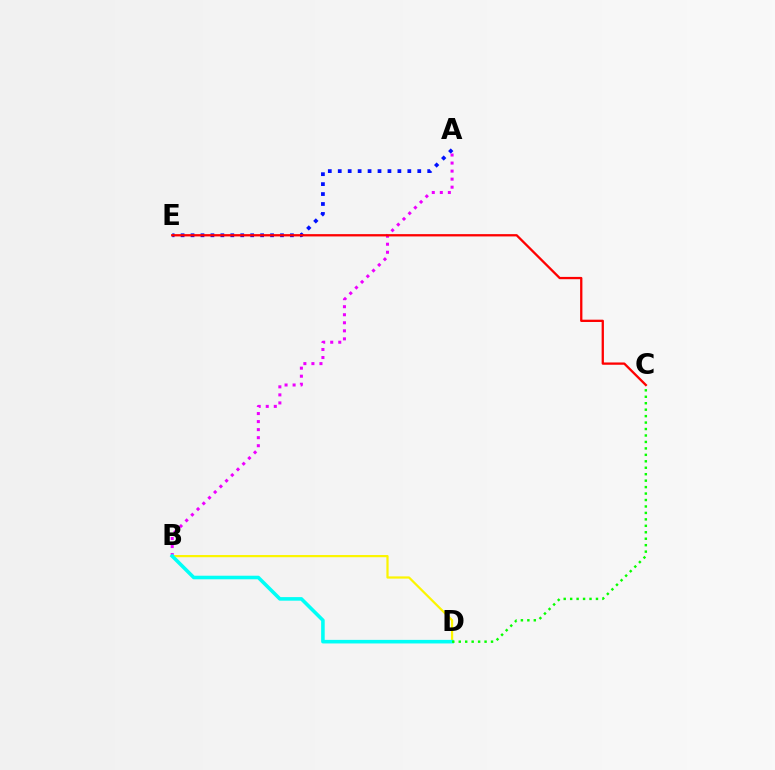{('B', 'D'): [{'color': '#fcf500', 'line_style': 'solid', 'thickness': 1.6}, {'color': '#00fff6', 'line_style': 'solid', 'thickness': 2.57}], ('A', 'E'): [{'color': '#0010ff', 'line_style': 'dotted', 'thickness': 2.7}], ('A', 'B'): [{'color': '#ee00ff', 'line_style': 'dotted', 'thickness': 2.18}], ('C', 'D'): [{'color': '#08ff00', 'line_style': 'dotted', 'thickness': 1.75}], ('C', 'E'): [{'color': '#ff0000', 'line_style': 'solid', 'thickness': 1.66}]}